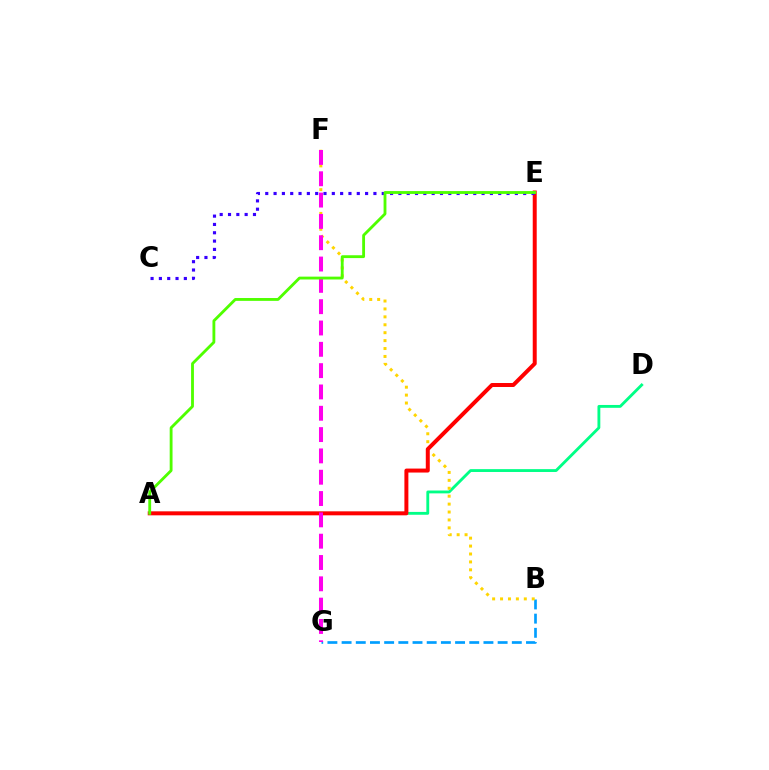{('B', 'G'): [{'color': '#009eff', 'line_style': 'dashed', 'thickness': 1.93}], ('A', 'D'): [{'color': '#00ff86', 'line_style': 'solid', 'thickness': 2.05}], ('B', 'F'): [{'color': '#ffd500', 'line_style': 'dotted', 'thickness': 2.15}], ('A', 'E'): [{'color': '#ff0000', 'line_style': 'solid', 'thickness': 2.86}, {'color': '#4fff00', 'line_style': 'solid', 'thickness': 2.05}], ('F', 'G'): [{'color': '#ff00ed', 'line_style': 'dashed', 'thickness': 2.9}], ('C', 'E'): [{'color': '#3700ff', 'line_style': 'dotted', 'thickness': 2.26}]}